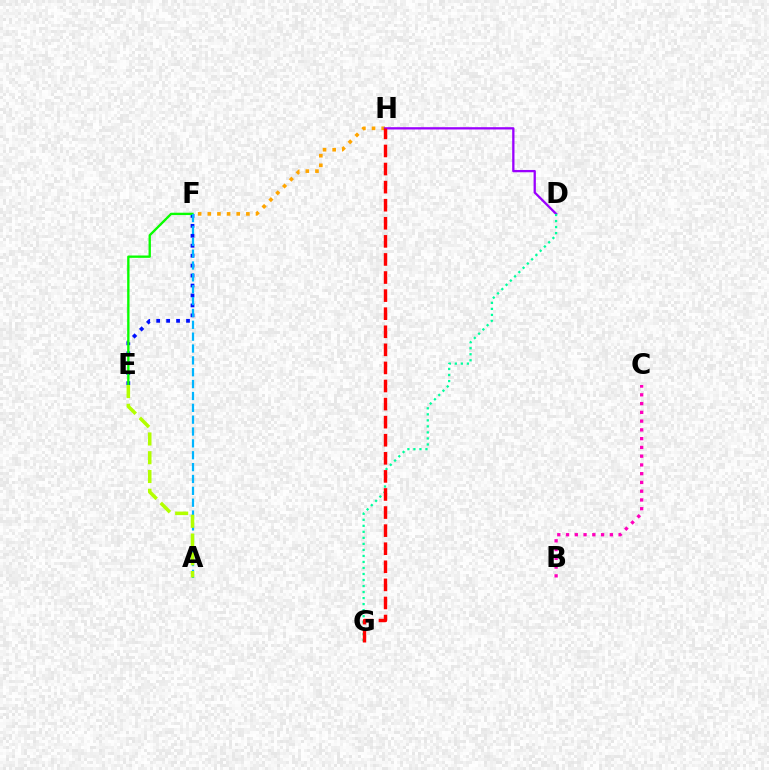{('F', 'H'): [{'color': '#ffa500', 'line_style': 'dotted', 'thickness': 2.62}], ('D', 'H'): [{'color': '#9b00ff', 'line_style': 'solid', 'thickness': 1.65}], ('D', 'G'): [{'color': '#00ff9d', 'line_style': 'dotted', 'thickness': 1.64}], ('G', 'H'): [{'color': '#ff0000', 'line_style': 'dashed', 'thickness': 2.46}], ('E', 'F'): [{'color': '#0010ff', 'line_style': 'dotted', 'thickness': 2.7}, {'color': '#08ff00', 'line_style': 'solid', 'thickness': 1.69}], ('B', 'C'): [{'color': '#ff00bd', 'line_style': 'dotted', 'thickness': 2.38}], ('A', 'F'): [{'color': '#00b5ff', 'line_style': 'dashed', 'thickness': 1.61}], ('A', 'E'): [{'color': '#b3ff00', 'line_style': 'dashed', 'thickness': 2.55}]}